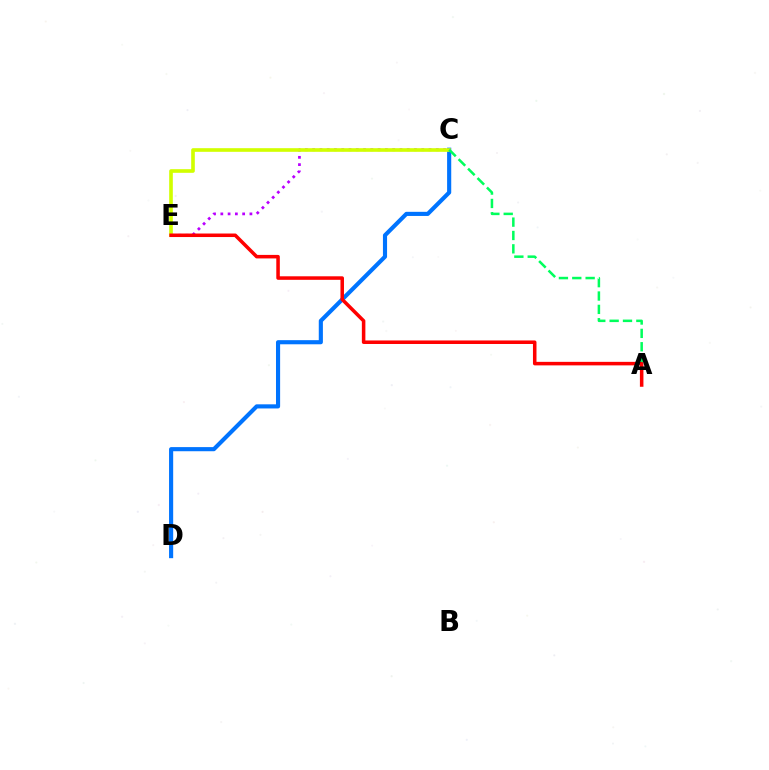{('C', 'E'): [{'color': '#b900ff', 'line_style': 'dotted', 'thickness': 1.98}, {'color': '#d1ff00', 'line_style': 'solid', 'thickness': 2.62}], ('C', 'D'): [{'color': '#0074ff', 'line_style': 'solid', 'thickness': 2.97}], ('A', 'C'): [{'color': '#00ff5c', 'line_style': 'dashed', 'thickness': 1.81}], ('A', 'E'): [{'color': '#ff0000', 'line_style': 'solid', 'thickness': 2.54}]}